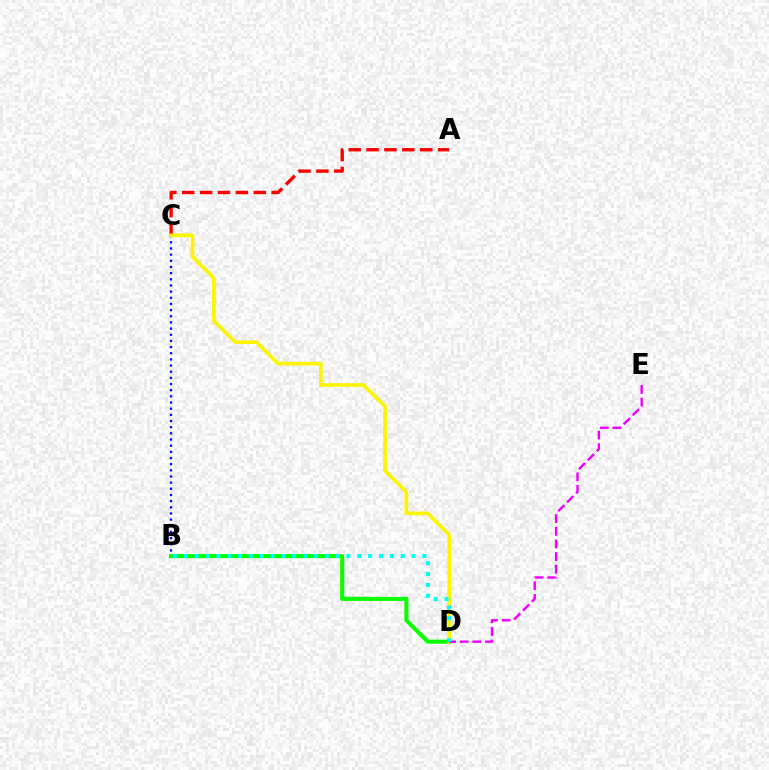{('A', 'C'): [{'color': '#ff0000', 'line_style': 'dashed', 'thickness': 2.43}], ('B', 'C'): [{'color': '#0010ff', 'line_style': 'dotted', 'thickness': 1.67}], ('B', 'D'): [{'color': '#08ff00', 'line_style': 'solid', 'thickness': 2.95}, {'color': '#00fff6', 'line_style': 'dotted', 'thickness': 2.95}], ('C', 'D'): [{'color': '#fcf500', 'line_style': 'solid', 'thickness': 2.64}], ('D', 'E'): [{'color': '#ee00ff', 'line_style': 'dashed', 'thickness': 1.72}]}